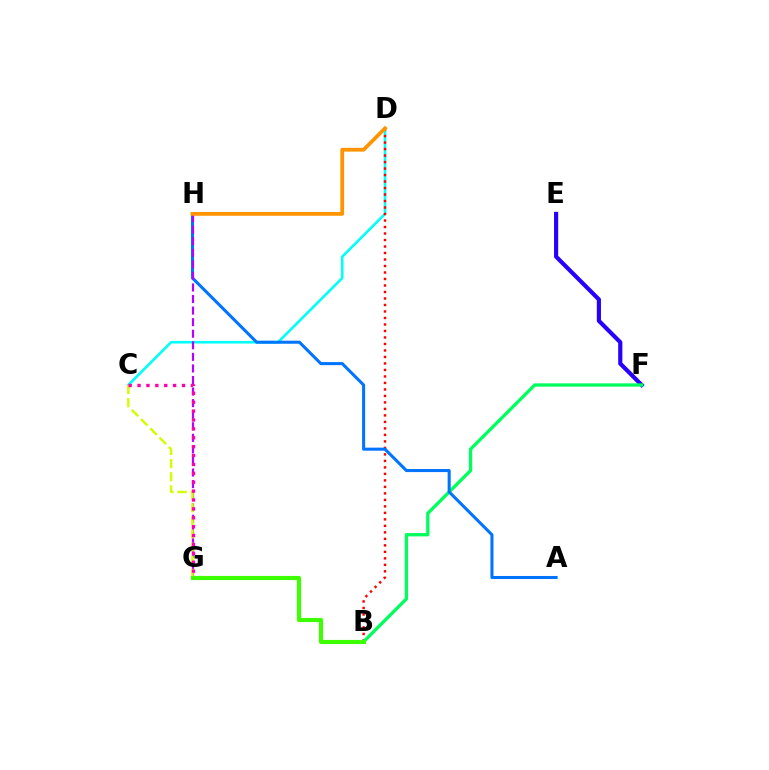{('C', 'D'): [{'color': '#00fff6', 'line_style': 'solid', 'thickness': 1.88}], ('B', 'D'): [{'color': '#ff0000', 'line_style': 'dotted', 'thickness': 1.77}], ('E', 'F'): [{'color': '#2500ff', 'line_style': 'solid', 'thickness': 2.99}], ('B', 'F'): [{'color': '#00ff5c', 'line_style': 'solid', 'thickness': 2.38}], ('A', 'H'): [{'color': '#0074ff', 'line_style': 'solid', 'thickness': 2.2}], ('G', 'H'): [{'color': '#b900ff', 'line_style': 'dashed', 'thickness': 1.57}], ('C', 'G'): [{'color': '#d1ff00', 'line_style': 'dashed', 'thickness': 1.78}, {'color': '#ff00ac', 'line_style': 'dotted', 'thickness': 2.42}], ('D', 'H'): [{'color': '#ff9400', 'line_style': 'solid', 'thickness': 2.71}], ('B', 'G'): [{'color': '#3dff00', 'line_style': 'solid', 'thickness': 2.97}]}